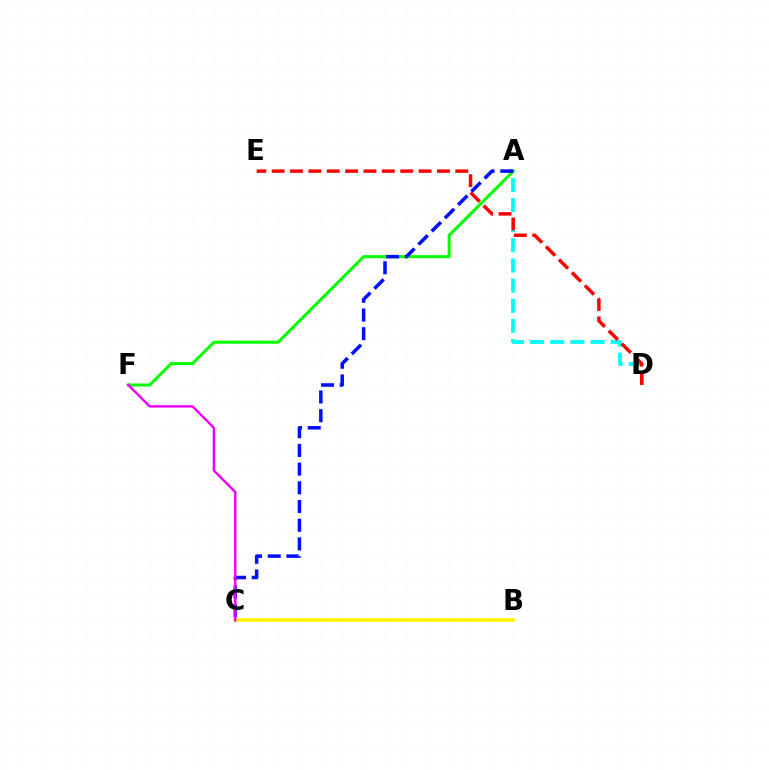{('A', 'D'): [{'color': '#00fff6', 'line_style': 'dashed', 'thickness': 2.73}], ('A', 'F'): [{'color': '#08ff00', 'line_style': 'solid', 'thickness': 2.2}], ('B', 'C'): [{'color': '#fcf500', 'line_style': 'solid', 'thickness': 2.58}], ('A', 'C'): [{'color': '#0010ff', 'line_style': 'dashed', 'thickness': 2.54}], ('C', 'F'): [{'color': '#ee00ff', 'line_style': 'solid', 'thickness': 1.73}], ('D', 'E'): [{'color': '#ff0000', 'line_style': 'dashed', 'thickness': 2.49}]}